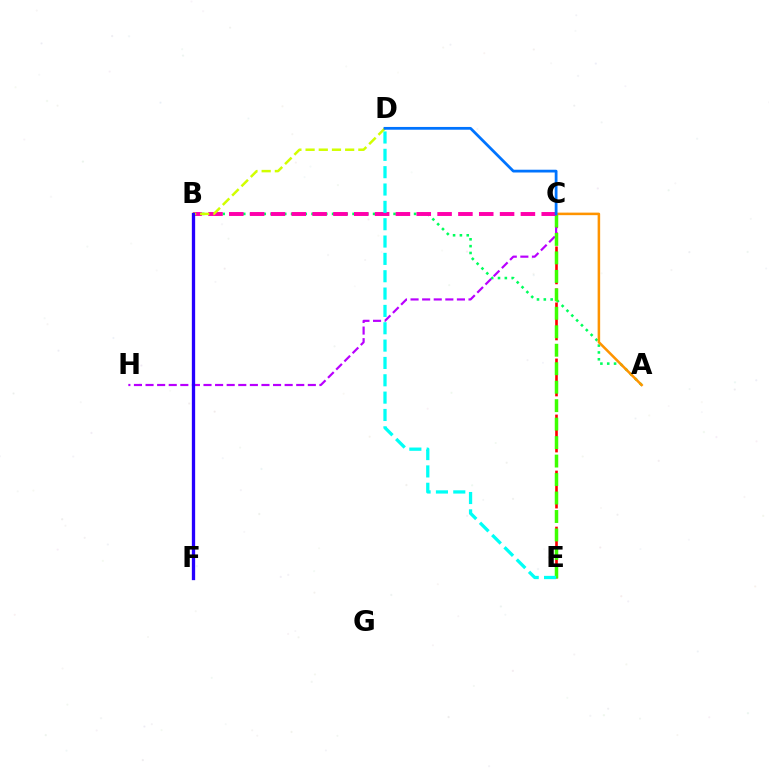{('A', 'B'): [{'color': '#00ff5c', 'line_style': 'dotted', 'thickness': 1.86}], ('C', 'E'): [{'color': '#ff0000', 'line_style': 'dashed', 'thickness': 1.9}, {'color': '#3dff00', 'line_style': 'dashed', 'thickness': 2.51}], ('C', 'H'): [{'color': '#b900ff', 'line_style': 'dashed', 'thickness': 1.57}], ('A', 'C'): [{'color': '#ff9400', 'line_style': 'solid', 'thickness': 1.83}], ('B', 'C'): [{'color': '#ff00ac', 'line_style': 'dashed', 'thickness': 2.83}], ('B', 'D'): [{'color': '#d1ff00', 'line_style': 'dashed', 'thickness': 1.79}], ('D', 'E'): [{'color': '#00fff6', 'line_style': 'dashed', 'thickness': 2.36}], ('C', 'D'): [{'color': '#0074ff', 'line_style': 'solid', 'thickness': 1.99}], ('B', 'F'): [{'color': '#2500ff', 'line_style': 'solid', 'thickness': 2.38}]}